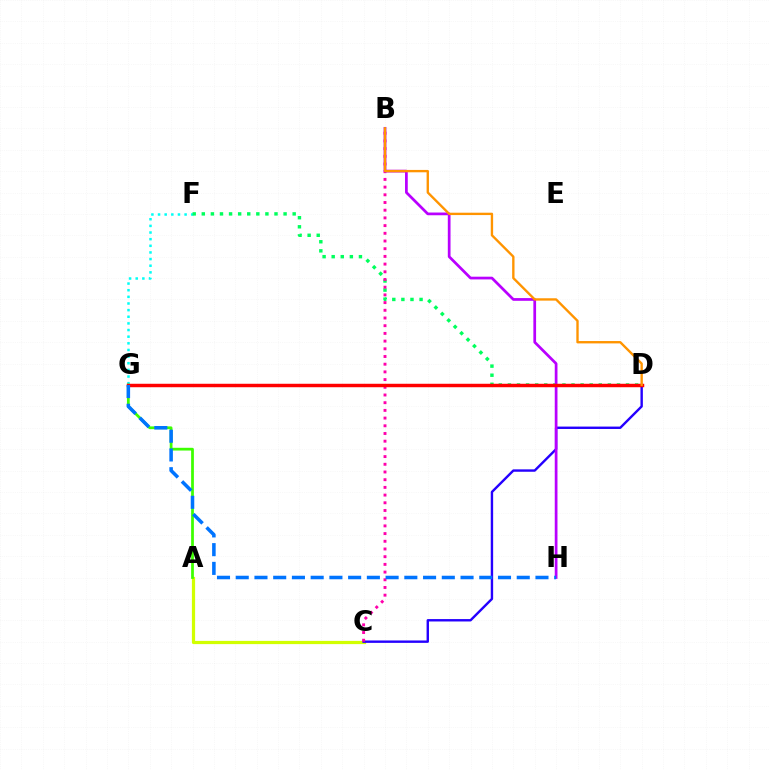{('A', 'C'): [{'color': '#d1ff00', 'line_style': 'solid', 'thickness': 2.32}], ('F', 'G'): [{'color': '#00fff6', 'line_style': 'dotted', 'thickness': 1.8}], ('D', 'F'): [{'color': '#00ff5c', 'line_style': 'dotted', 'thickness': 2.47}], ('A', 'G'): [{'color': '#3dff00', 'line_style': 'solid', 'thickness': 1.98}], ('C', 'D'): [{'color': '#2500ff', 'line_style': 'solid', 'thickness': 1.73}], ('B', 'C'): [{'color': '#ff00ac', 'line_style': 'dotted', 'thickness': 2.09}], ('B', 'H'): [{'color': '#b900ff', 'line_style': 'solid', 'thickness': 1.96}], ('D', 'G'): [{'color': '#ff0000', 'line_style': 'solid', 'thickness': 2.49}], ('G', 'H'): [{'color': '#0074ff', 'line_style': 'dashed', 'thickness': 2.54}], ('B', 'D'): [{'color': '#ff9400', 'line_style': 'solid', 'thickness': 1.7}]}